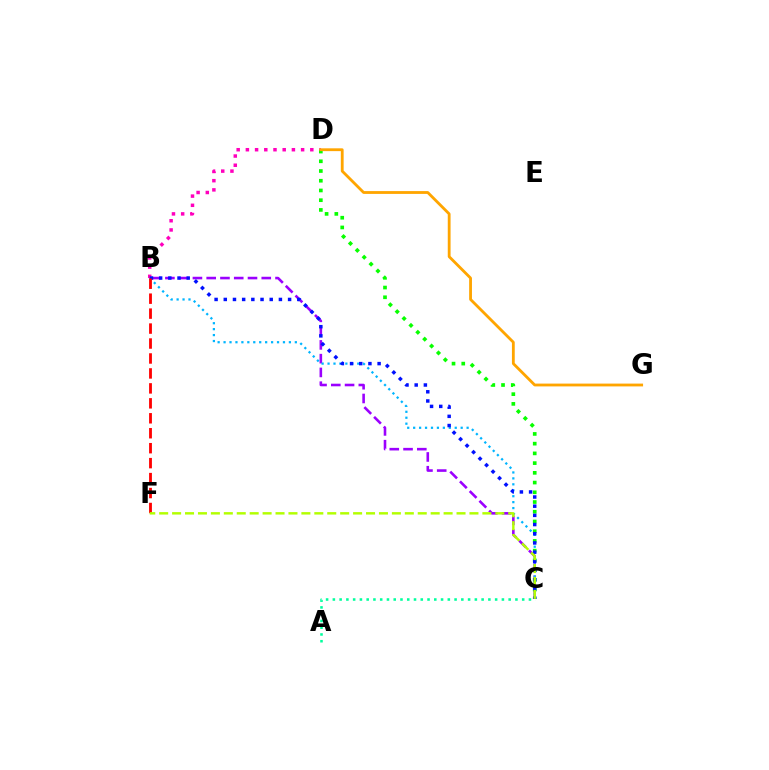{('B', 'C'): [{'color': '#9b00ff', 'line_style': 'dashed', 'thickness': 1.87}, {'color': '#00b5ff', 'line_style': 'dotted', 'thickness': 1.61}, {'color': '#0010ff', 'line_style': 'dotted', 'thickness': 2.5}], ('B', 'D'): [{'color': '#ff00bd', 'line_style': 'dotted', 'thickness': 2.5}], ('C', 'D'): [{'color': '#08ff00', 'line_style': 'dotted', 'thickness': 2.64}], ('B', 'F'): [{'color': '#ff0000', 'line_style': 'dashed', 'thickness': 2.03}], ('C', 'F'): [{'color': '#b3ff00', 'line_style': 'dashed', 'thickness': 1.76}], ('D', 'G'): [{'color': '#ffa500', 'line_style': 'solid', 'thickness': 2.03}], ('A', 'C'): [{'color': '#00ff9d', 'line_style': 'dotted', 'thickness': 1.84}]}